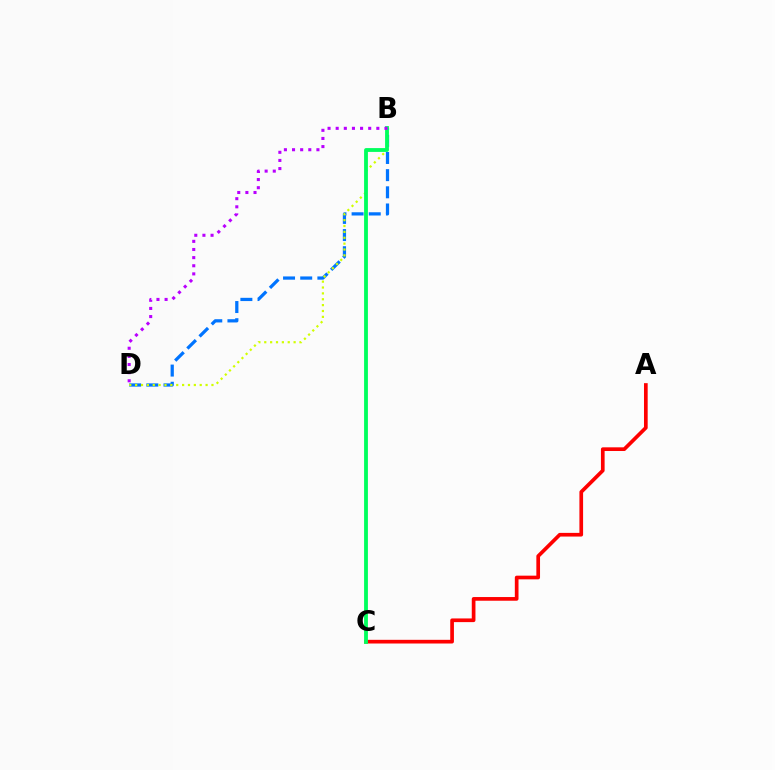{('B', 'D'): [{'color': '#0074ff', 'line_style': 'dashed', 'thickness': 2.33}, {'color': '#d1ff00', 'line_style': 'dotted', 'thickness': 1.59}, {'color': '#b900ff', 'line_style': 'dotted', 'thickness': 2.21}], ('A', 'C'): [{'color': '#ff0000', 'line_style': 'solid', 'thickness': 2.65}], ('B', 'C'): [{'color': '#00ff5c', 'line_style': 'solid', 'thickness': 2.75}]}